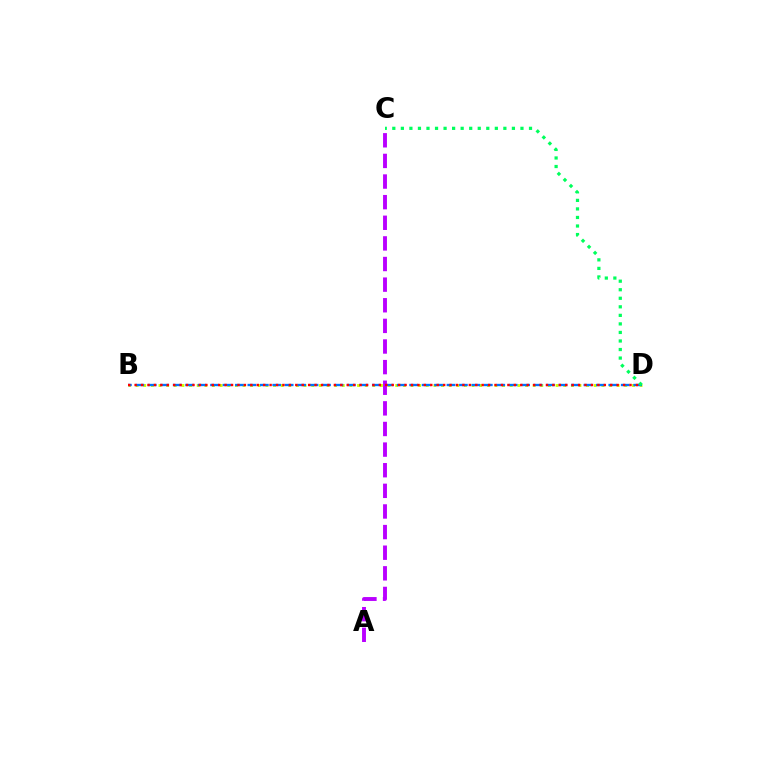{('B', 'D'): [{'color': '#d1ff00', 'line_style': 'dotted', 'thickness': 2.07}, {'color': '#0074ff', 'line_style': 'dashed', 'thickness': 1.69}, {'color': '#ff0000', 'line_style': 'dotted', 'thickness': 1.75}], ('C', 'D'): [{'color': '#00ff5c', 'line_style': 'dotted', 'thickness': 2.32}], ('A', 'C'): [{'color': '#b900ff', 'line_style': 'dashed', 'thickness': 2.8}]}